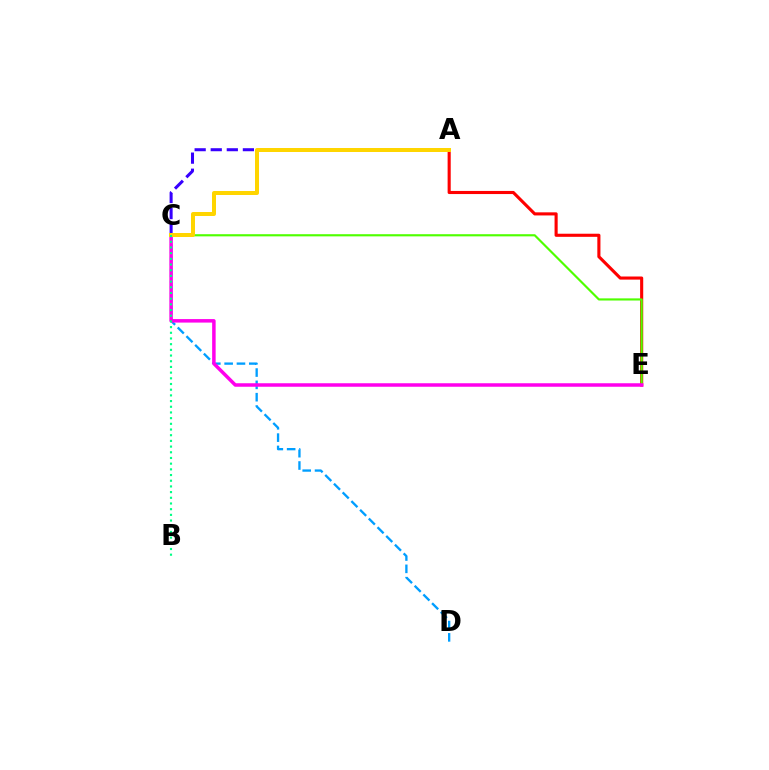{('C', 'D'): [{'color': '#009eff', 'line_style': 'dashed', 'thickness': 1.67}], ('A', 'E'): [{'color': '#ff0000', 'line_style': 'solid', 'thickness': 2.24}], ('C', 'E'): [{'color': '#4fff00', 'line_style': 'solid', 'thickness': 1.55}, {'color': '#ff00ed', 'line_style': 'solid', 'thickness': 2.52}], ('A', 'C'): [{'color': '#3700ff', 'line_style': 'dashed', 'thickness': 2.18}, {'color': '#ffd500', 'line_style': 'solid', 'thickness': 2.88}], ('B', 'C'): [{'color': '#00ff86', 'line_style': 'dotted', 'thickness': 1.55}]}